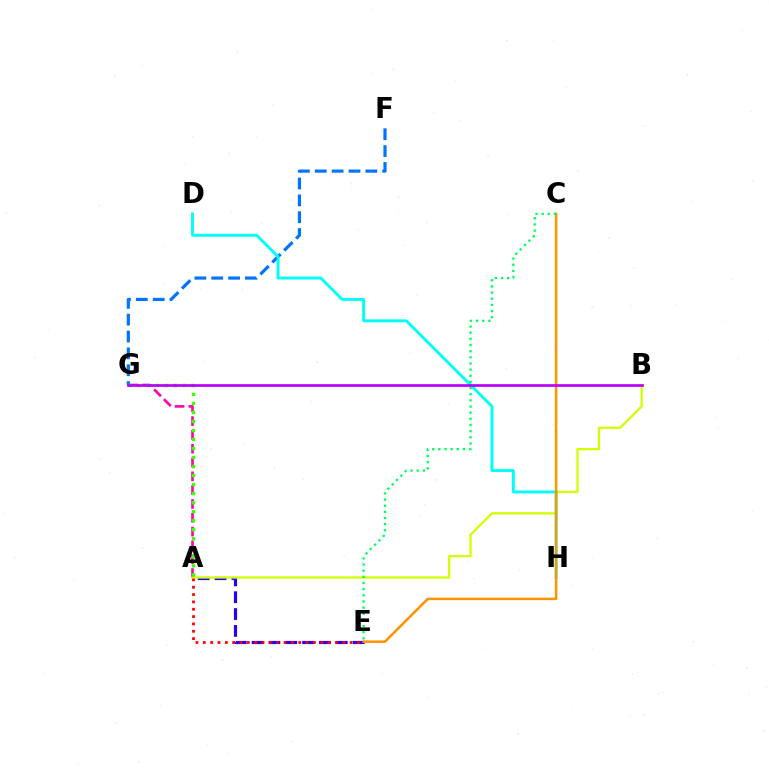{('A', 'G'): [{'color': '#ff00ac', 'line_style': 'dashed', 'thickness': 1.88}, {'color': '#3dff00', 'line_style': 'dotted', 'thickness': 2.45}], ('F', 'G'): [{'color': '#0074ff', 'line_style': 'dashed', 'thickness': 2.29}], ('A', 'E'): [{'color': '#2500ff', 'line_style': 'dashed', 'thickness': 2.29}, {'color': '#ff0000', 'line_style': 'dotted', 'thickness': 1.99}], ('A', 'B'): [{'color': '#d1ff00', 'line_style': 'solid', 'thickness': 1.63}], ('D', 'H'): [{'color': '#00fff6', 'line_style': 'solid', 'thickness': 2.09}], ('C', 'E'): [{'color': '#ff9400', 'line_style': 'solid', 'thickness': 1.82}, {'color': '#00ff5c', 'line_style': 'dotted', 'thickness': 1.67}], ('B', 'G'): [{'color': '#b900ff', 'line_style': 'solid', 'thickness': 1.93}]}